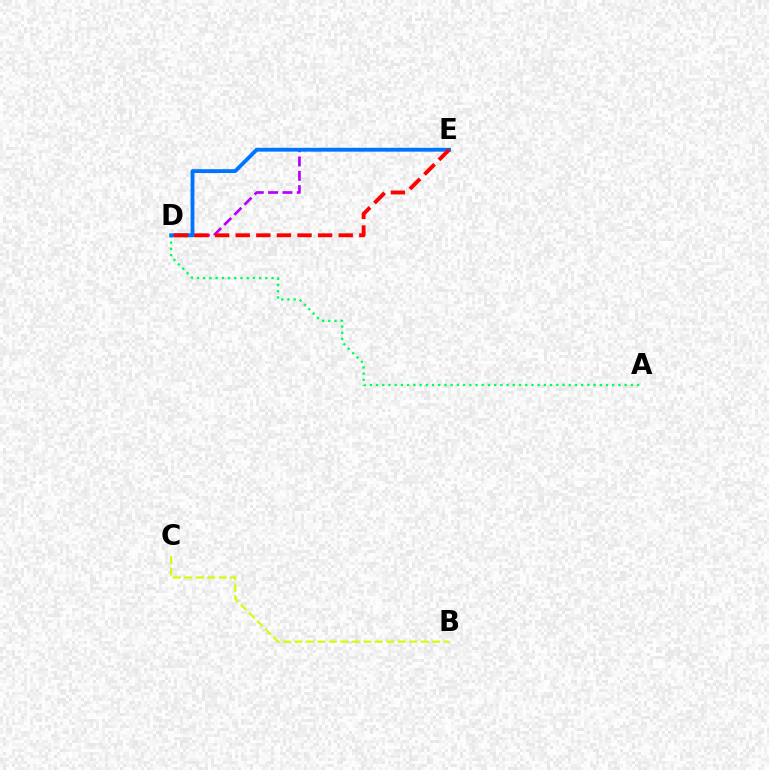{('D', 'E'): [{'color': '#b900ff', 'line_style': 'dashed', 'thickness': 1.95}, {'color': '#0074ff', 'line_style': 'solid', 'thickness': 2.76}, {'color': '#ff0000', 'line_style': 'dashed', 'thickness': 2.8}], ('A', 'D'): [{'color': '#00ff5c', 'line_style': 'dotted', 'thickness': 1.69}], ('B', 'C'): [{'color': '#d1ff00', 'line_style': 'dashed', 'thickness': 1.56}]}